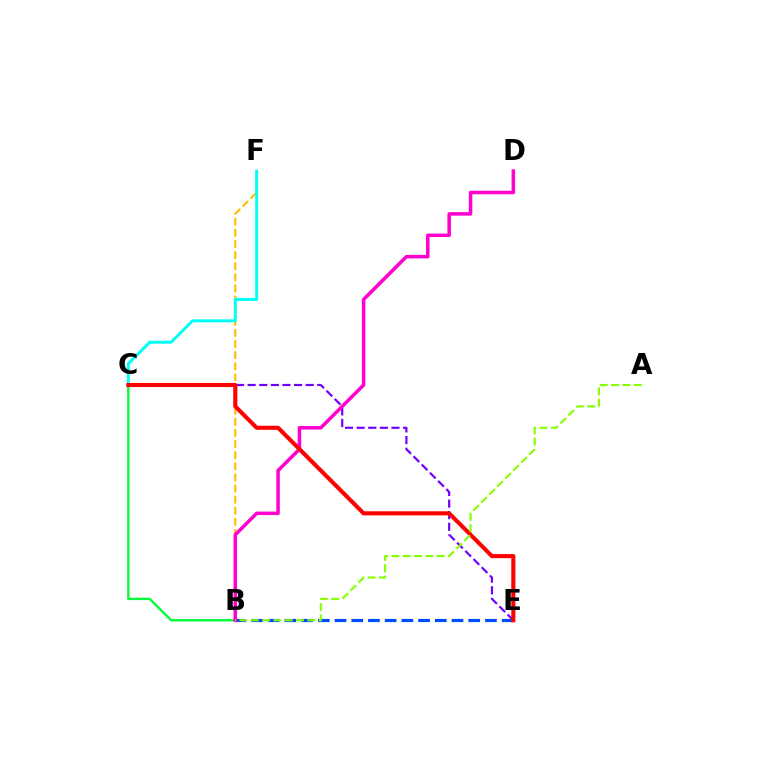{('B', 'C'): [{'color': '#00ff39', 'line_style': 'solid', 'thickness': 1.69}], ('C', 'E'): [{'color': '#7200ff', 'line_style': 'dashed', 'thickness': 1.58}, {'color': '#ff0000', 'line_style': 'solid', 'thickness': 2.94}], ('B', 'F'): [{'color': '#ffbd00', 'line_style': 'dashed', 'thickness': 1.51}], ('C', 'F'): [{'color': '#00fff6', 'line_style': 'solid', 'thickness': 2.12}], ('B', 'E'): [{'color': '#004bff', 'line_style': 'dashed', 'thickness': 2.27}], ('B', 'D'): [{'color': '#ff00cf', 'line_style': 'solid', 'thickness': 2.52}], ('A', 'B'): [{'color': '#84ff00', 'line_style': 'dashed', 'thickness': 1.54}]}